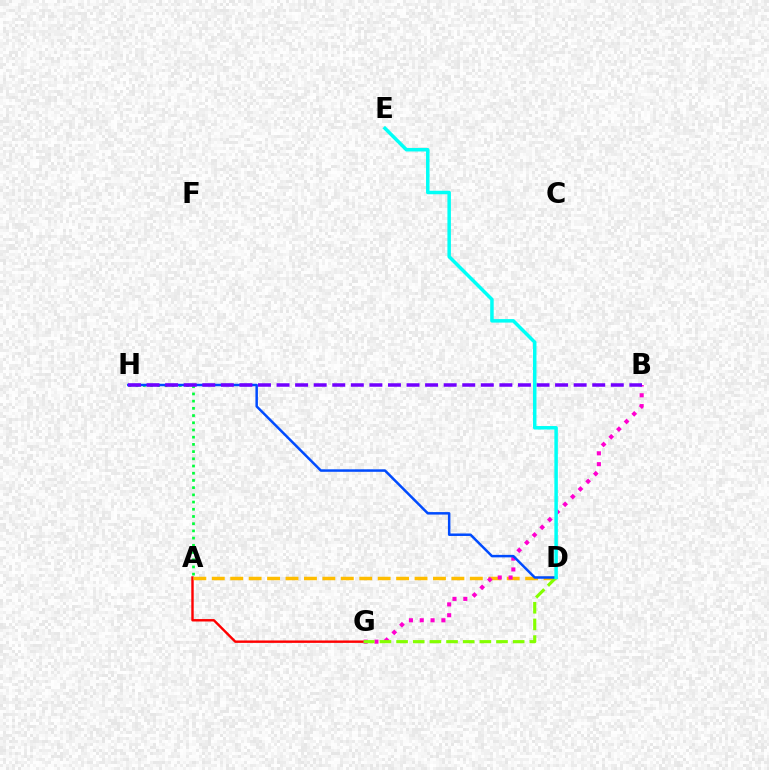{('A', 'H'): [{'color': '#00ff39', 'line_style': 'dotted', 'thickness': 1.96}], ('A', 'G'): [{'color': '#ff0000', 'line_style': 'solid', 'thickness': 1.74}], ('A', 'D'): [{'color': '#ffbd00', 'line_style': 'dashed', 'thickness': 2.5}], ('B', 'G'): [{'color': '#ff00cf', 'line_style': 'dotted', 'thickness': 2.94}], ('D', 'G'): [{'color': '#84ff00', 'line_style': 'dashed', 'thickness': 2.26}], ('D', 'H'): [{'color': '#004bff', 'line_style': 'solid', 'thickness': 1.79}], ('B', 'H'): [{'color': '#7200ff', 'line_style': 'dashed', 'thickness': 2.52}], ('D', 'E'): [{'color': '#00fff6', 'line_style': 'solid', 'thickness': 2.52}]}